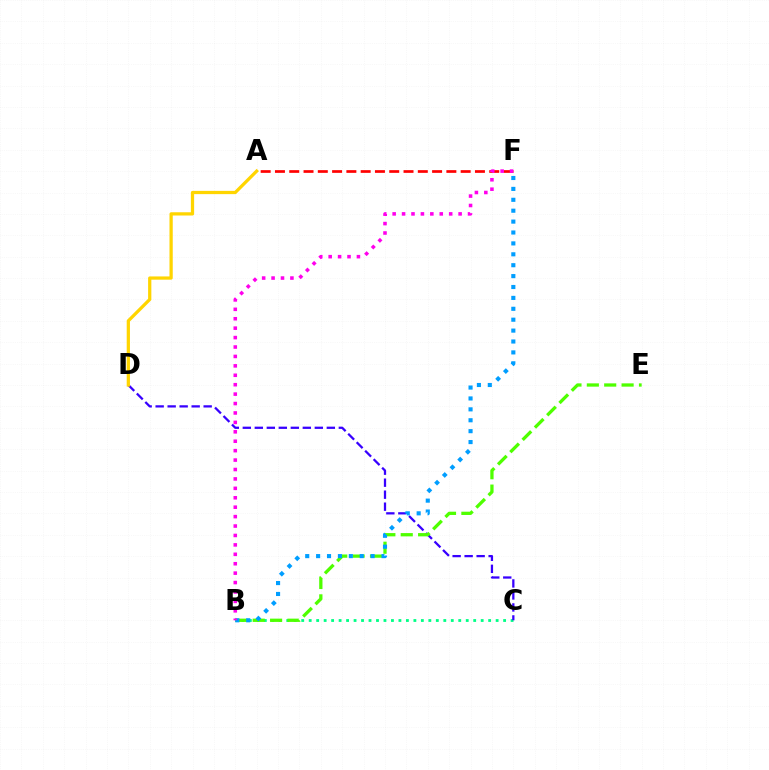{('B', 'C'): [{'color': '#00ff86', 'line_style': 'dotted', 'thickness': 2.03}], ('C', 'D'): [{'color': '#3700ff', 'line_style': 'dashed', 'thickness': 1.63}], ('A', 'F'): [{'color': '#ff0000', 'line_style': 'dashed', 'thickness': 1.94}], ('B', 'E'): [{'color': '#4fff00', 'line_style': 'dashed', 'thickness': 2.36}], ('B', 'F'): [{'color': '#009eff', 'line_style': 'dotted', 'thickness': 2.96}, {'color': '#ff00ed', 'line_style': 'dotted', 'thickness': 2.56}], ('A', 'D'): [{'color': '#ffd500', 'line_style': 'solid', 'thickness': 2.34}]}